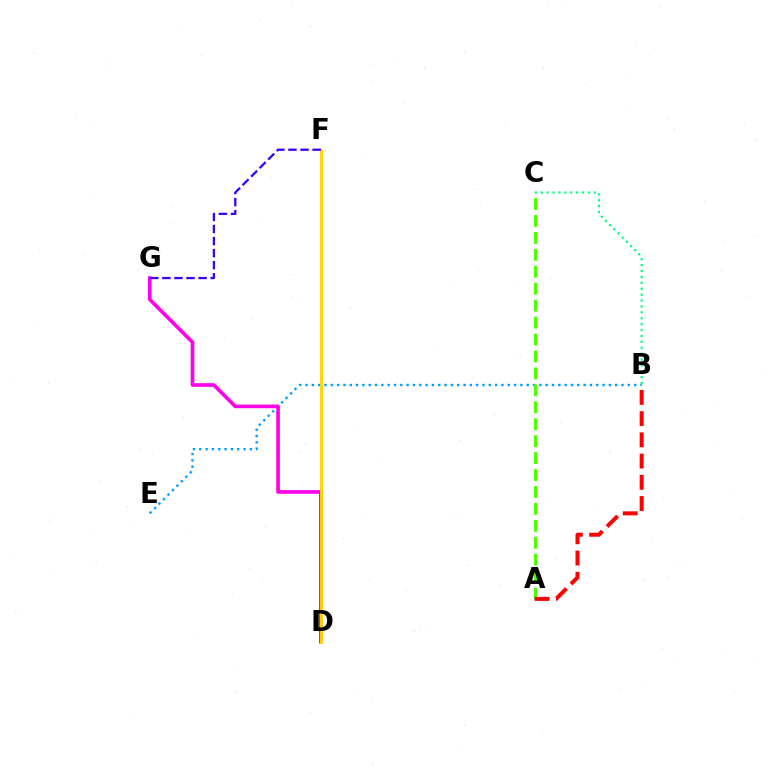{('B', 'E'): [{'color': '#009eff', 'line_style': 'dotted', 'thickness': 1.72}], ('D', 'G'): [{'color': '#ff00ed', 'line_style': 'solid', 'thickness': 2.63}], ('A', 'C'): [{'color': '#4fff00', 'line_style': 'dashed', 'thickness': 2.3}], ('D', 'F'): [{'color': '#ffd500', 'line_style': 'solid', 'thickness': 2.07}], ('A', 'B'): [{'color': '#ff0000', 'line_style': 'dashed', 'thickness': 2.88}], ('F', 'G'): [{'color': '#3700ff', 'line_style': 'dashed', 'thickness': 1.64}], ('B', 'C'): [{'color': '#00ff86', 'line_style': 'dotted', 'thickness': 1.6}]}